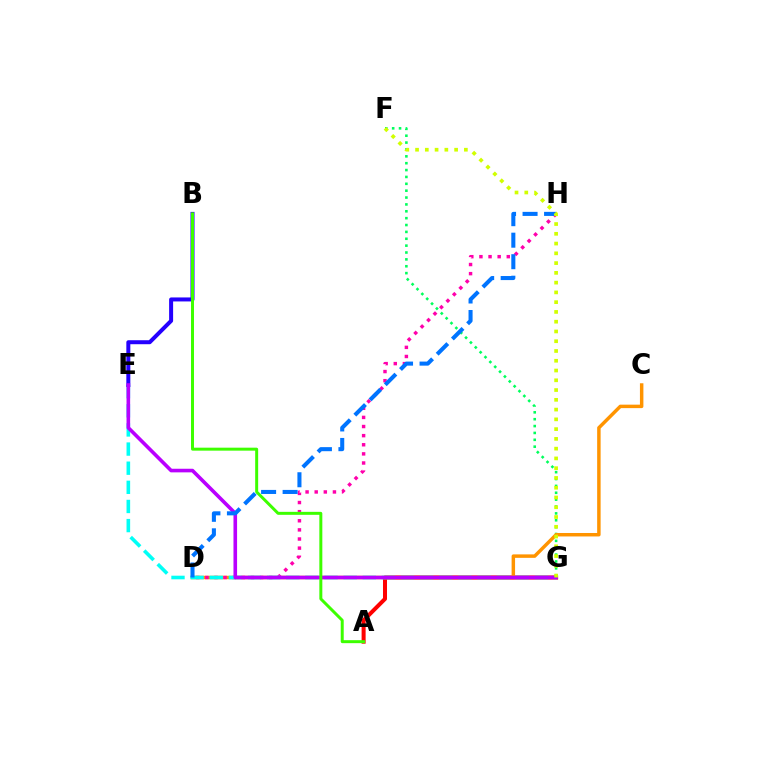{('F', 'G'): [{'color': '#00ff5c', 'line_style': 'dotted', 'thickness': 1.87}, {'color': '#d1ff00', 'line_style': 'dotted', 'thickness': 2.65}], ('A', 'G'): [{'color': '#ff0000', 'line_style': 'solid', 'thickness': 2.89}], ('C', 'D'): [{'color': '#ff9400', 'line_style': 'solid', 'thickness': 2.49}], ('D', 'H'): [{'color': '#ff00ac', 'line_style': 'dotted', 'thickness': 2.48}, {'color': '#0074ff', 'line_style': 'dashed', 'thickness': 2.92}], ('E', 'G'): [{'color': '#00fff6', 'line_style': 'dashed', 'thickness': 2.6}, {'color': '#b900ff', 'line_style': 'solid', 'thickness': 2.6}], ('B', 'E'): [{'color': '#2500ff', 'line_style': 'solid', 'thickness': 2.88}], ('A', 'B'): [{'color': '#3dff00', 'line_style': 'solid', 'thickness': 2.14}]}